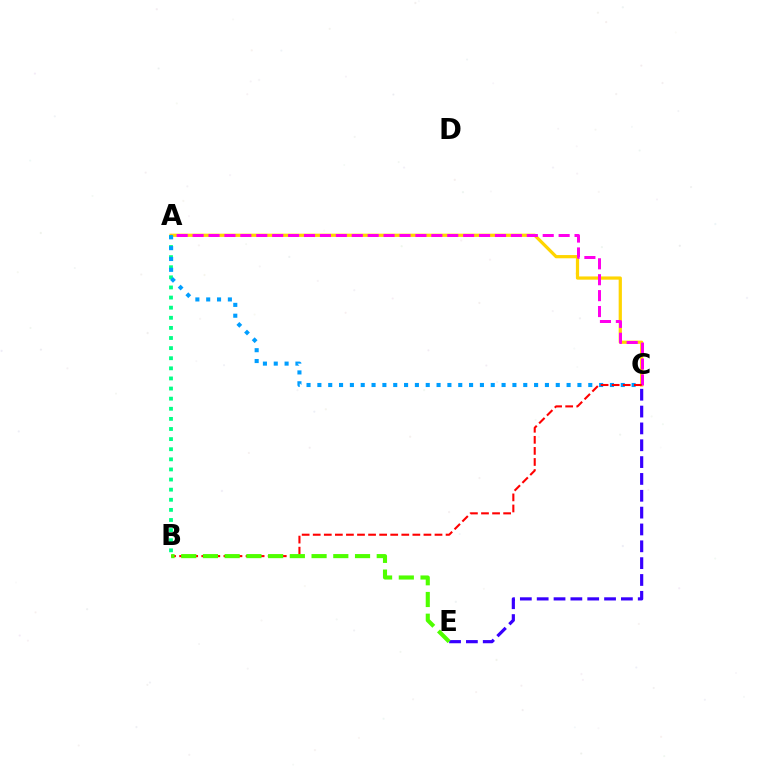{('A', 'C'): [{'color': '#ffd500', 'line_style': 'solid', 'thickness': 2.32}, {'color': '#ff00ed', 'line_style': 'dashed', 'thickness': 2.16}, {'color': '#009eff', 'line_style': 'dotted', 'thickness': 2.94}], ('A', 'B'): [{'color': '#00ff86', 'line_style': 'dotted', 'thickness': 2.75}], ('C', 'E'): [{'color': '#3700ff', 'line_style': 'dashed', 'thickness': 2.29}], ('B', 'C'): [{'color': '#ff0000', 'line_style': 'dashed', 'thickness': 1.5}], ('B', 'E'): [{'color': '#4fff00', 'line_style': 'dashed', 'thickness': 2.95}]}